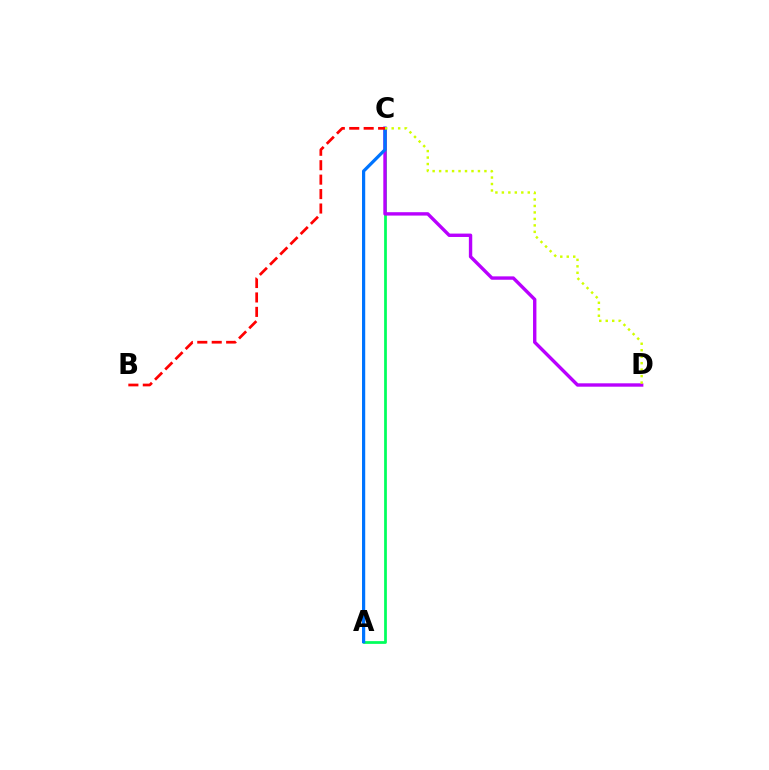{('A', 'C'): [{'color': '#00ff5c', 'line_style': 'solid', 'thickness': 1.98}, {'color': '#0074ff', 'line_style': 'solid', 'thickness': 2.31}], ('C', 'D'): [{'color': '#b900ff', 'line_style': 'solid', 'thickness': 2.43}, {'color': '#d1ff00', 'line_style': 'dotted', 'thickness': 1.76}], ('B', 'C'): [{'color': '#ff0000', 'line_style': 'dashed', 'thickness': 1.96}]}